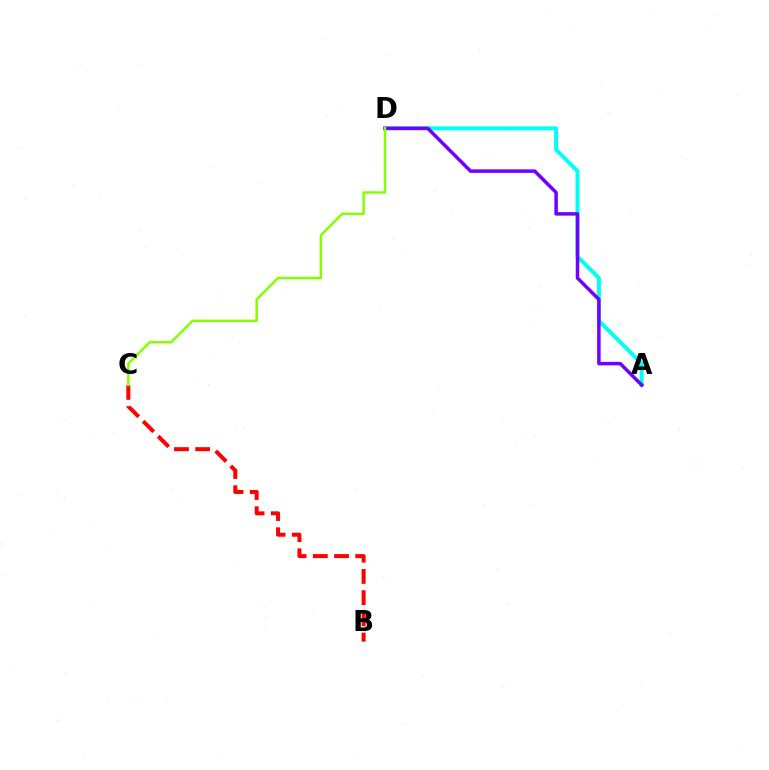{('B', 'C'): [{'color': '#ff0000', 'line_style': 'dashed', 'thickness': 2.88}], ('A', 'D'): [{'color': '#00fff6', 'line_style': 'solid', 'thickness': 2.86}, {'color': '#7200ff', 'line_style': 'solid', 'thickness': 2.52}], ('C', 'D'): [{'color': '#84ff00', 'line_style': 'solid', 'thickness': 1.79}]}